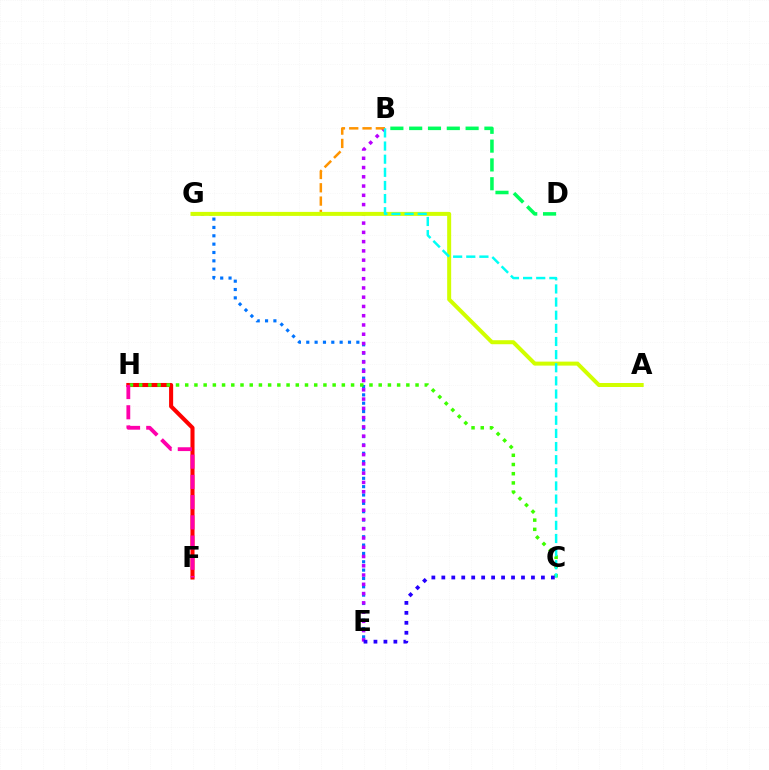{('F', 'H'): [{'color': '#ff0000', 'line_style': 'solid', 'thickness': 2.92}, {'color': '#ff00ac', 'line_style': 'dashed', 'thickness': 2.75}], ('E', 'G'): [{'color': '#0074ff', 'line_style': 'dotted', 'thickness': 2.27}], ('B', 'E'): [{'color': '#b900ff', 'line_style': 'dotted', 'thickness': 2.52}], ('C', 'H'): [{'color': '#3dff00', 'line_style': 'dotted', 'thickness': 2.5}], ('B', 'G'): [{'color': '#ff9400', 'line_style': 'dashed', 'thickness': 1.81}], ('A', 'G'): [{'color': '#d1ff00', 'line_style': 'solid', 'thickness': 2.88}], ('B', 'C'): [{'color': '#00fff6', 'line_style': 'dashed', 'thickness': 1.78}], ('C', 'E'): [{'color': '#2500ff', 'line_style': 'dotted', 'thickness': 2.71}], ('B', 'D'): [{'color': '#00ff5c', 'line_style': 'dashed', 'thickness': 2.56}]}